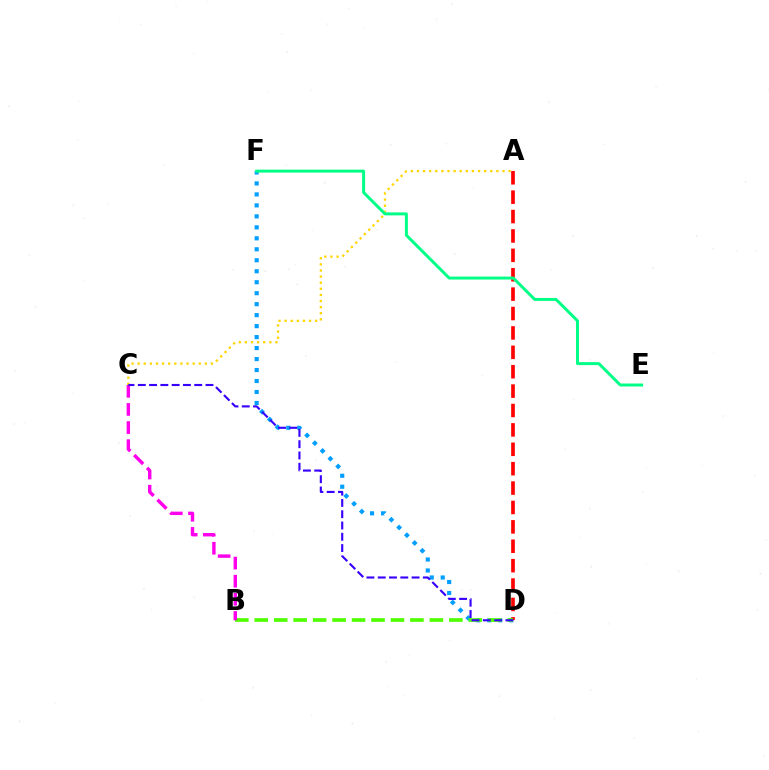{('D', 'F'): [{'color': '#009eff', 'line_style': 'dotted', 'thickness': 2.98}], ('A', 'D'): [{'color': '#ff0000', 'line_style': 'dashed', 'thickness': 2.63}], ('B', 'D'): [{'color': '#4fff00', 'line_style': 'dashed', 'thickness': 2.64}], ('B', 'C'): [{'color': '#ff00ed', 'line_style': 'dashed', 'thickness': 2.46}], ('A', 'C'): [{'color': '#ffd500', 'line_style': 'dotted', 'thickness': 1.66}], ('E', 'F'): [{'color': '#00ff86', 'line_style': 'solid', 'thickness': 2.13}], ('C', 'D'): [{'color': '#3700ff', 'line_style': 'dashed', 'thickness': 1.53}]}